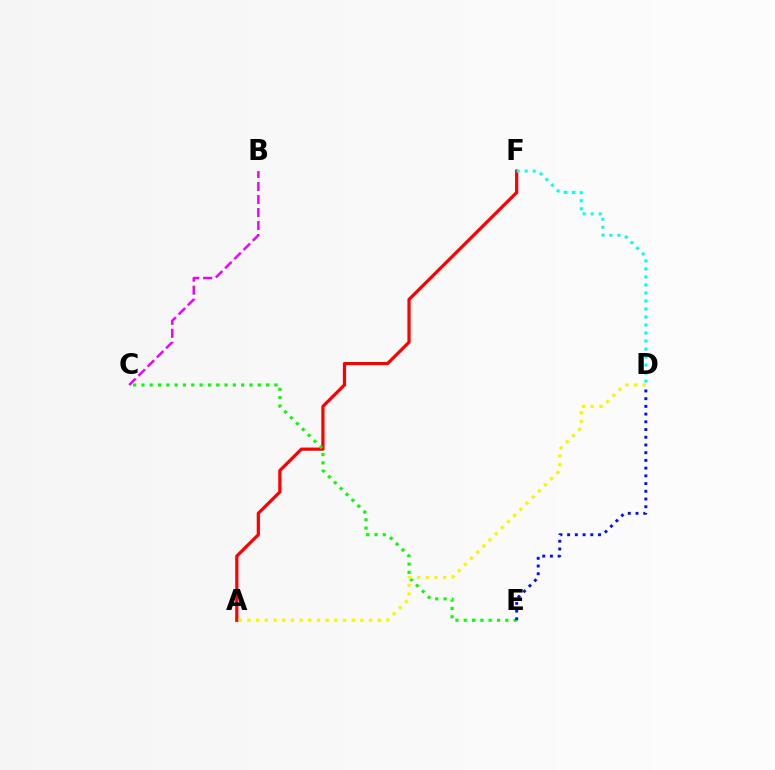{('B', 'C'): [{'color': '#ee00ff', 'line_style': 'dashed', 'thickness': 1.77}], ('A', 'F'): [{'color': '#ff0000', 'line_style': 'solid', 'thickness': 2.32}], ('C', 'E'): [{'color': '#08ff00', 'line_style': 'dotted', 'thickness': 2.26}], ('D', 'F'): [{'color': '#00fff6', 'line_style': 'dotted', 'thickness': 2.18}], ('A', 'D'): [{'color': '#fcf500', 'line_style': 'dotted', 'thickness': 2.36}], ('D', 'E'): [{'color': '#0010ff', 'line_style': 'dotted', 'thickness': 2.1}]}